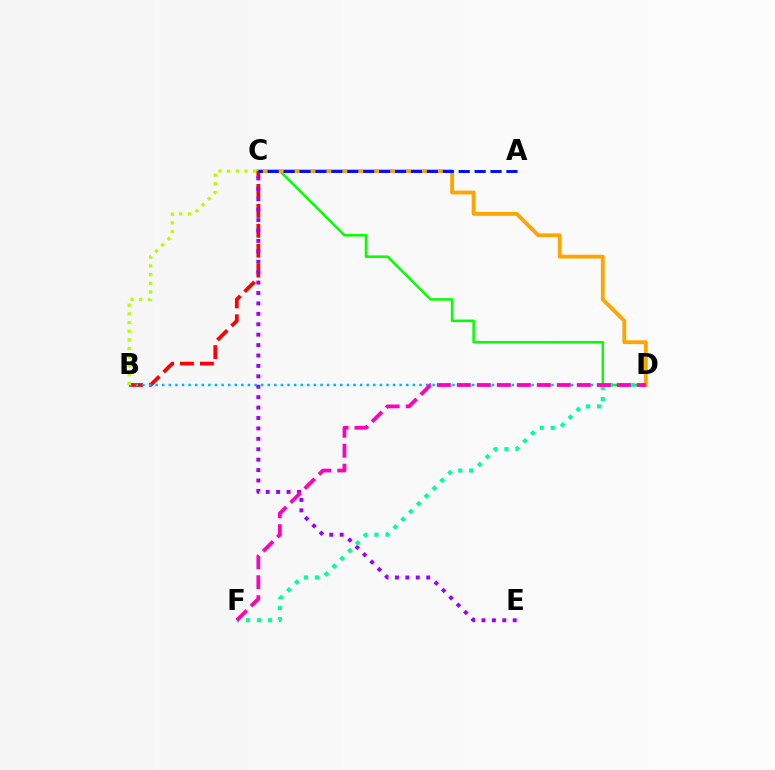{('C', 'D'): [{'color': '#08ff00', 'line_style': 'solid', 'thickness': 1.82}, {'color': '#ffa500', 'line_style': 'solid', 'thickness': 2.78}], ('B', 'C'): [{'color': '#ff0000', 'line_style': 'dashed', 'thickness': 2.7}, {'color': '#b3ff00', 'line_style': 'dotted', 'thickness': 2.36}], ('B', 'D'): [{'color': '#00b5ff', 'line_style': 'dotted', 'thickness': 1.79}], ('C', 'E'): [{'color': '#9b00ff', 'line_style': 'dotted', 'thickness': 2.83}], ('D', 'F'): [{'color': '#00ff9d', 'line_style': 'dotted', 'thickness': 2.99}, {'color': '#ff00bd', 'line_style': 'dashed', 'thickness': 2.72}], ('A', 'C'): [{'color': '#0010ff', 'line_style': 'dashed', 'thickness': 2.16}]}